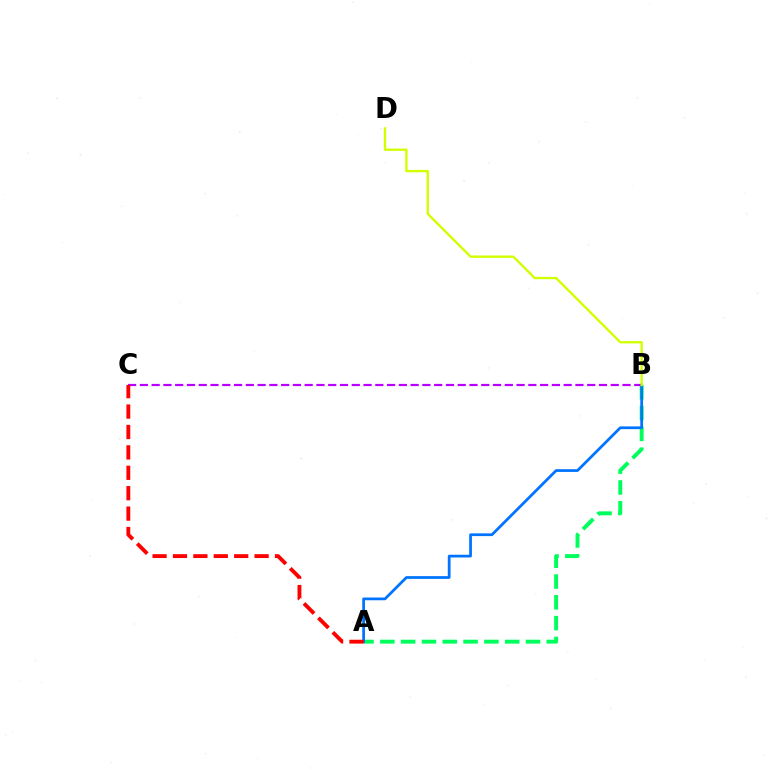{('A', 'B'): [{'color': '#00ff5c', 'line_style': 'dashed', 'thickness': 2.83}, {'color': '#0074ff', 'line_style': 'solid', 'thickness': 1.98}], ('B', 'C'): [{'color': '#b900ff', 'line_style': 'dashed', 'thickness': 1.6}], ('B', 'D'): [{'color': '#d1ff00', 'line_style': 'solid', 'thickness': 1.69}], ('A', 'C'): [{'color': '#ff0000', 'line_style': 'dashed', 'thickness': 2.77}]}